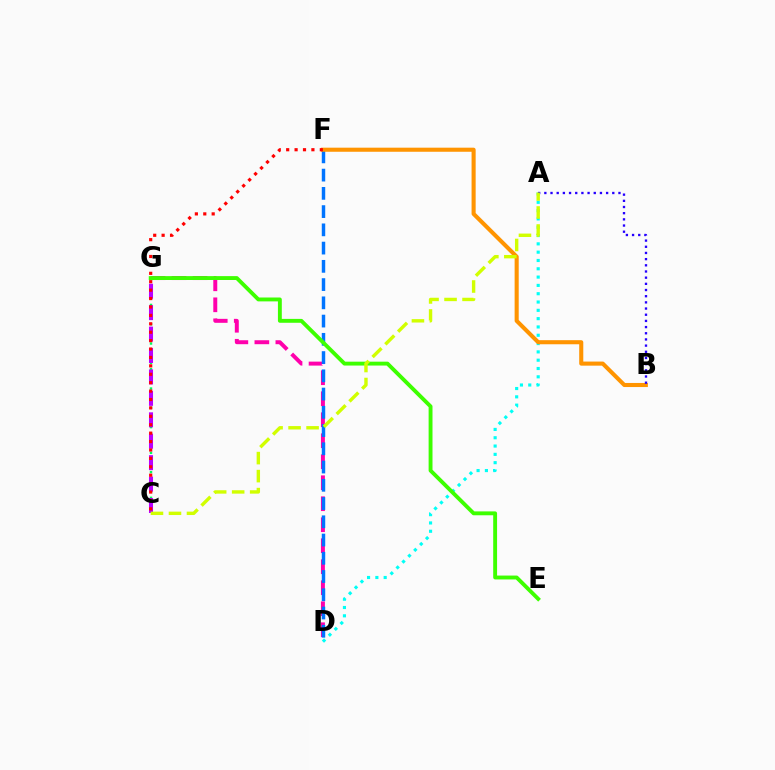{('D', 'G'): [{'color': '#ff00ac', 'line_style': 'dashed', 'thickness': 2.85}], ('A', 'D'): [{'color': '#00fff6', 'line_style': 'dotted', 'thickness': 2.26}], ('D', 'F'): [{'color': '#0074ff', 'line_style': 'dashed', 'thickness': 2.48}], ('C', 'G'): [{'color': '#00ff5c', 'line_style': 'dotted', 'thickness': 1.75}, {'color': '#b900ff', 'line_style': 'dashed', 'thickness': 2.91}], ('B', 'F'): [{'color': '#ff9400', 'line_style': 'solid', 'thickness': 2.94}], ('E', 'G'): [{'color': '#3dff00', 'line_style': 'solid', 'thickness': 2.79}], ('A', 'B'): [{'color': '#2500ff', 'line_style': 'dotted', 'thickness': 1.68}], ('A', 'C'): [{'color': '#d1ff00', 'line_style': 'dashed', 'thickness': 2.45}], ('C', 'F'): [{'color': '#ff0000', 'line_style': 'dotted', 'thickness': 2.29}]}